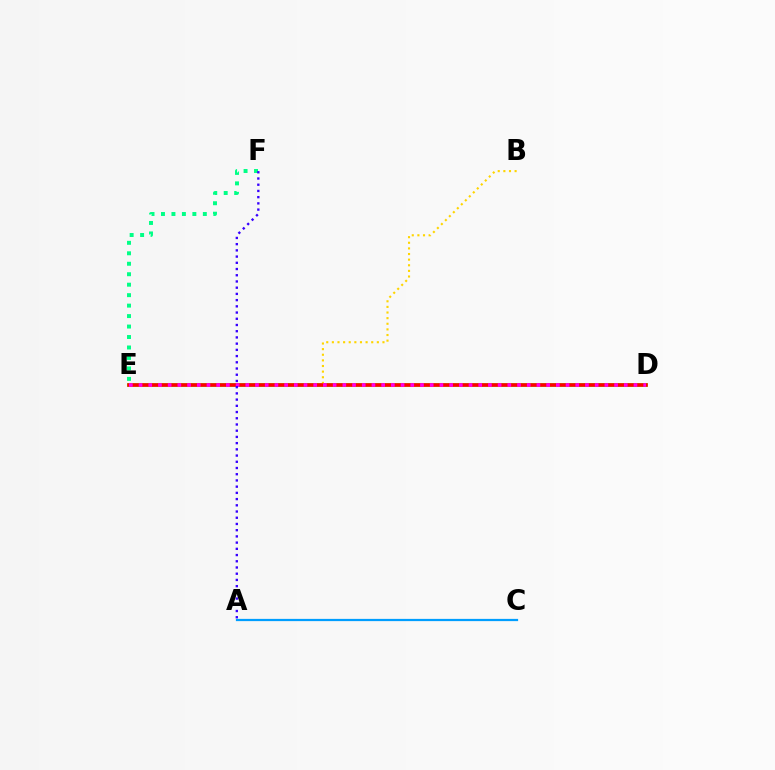{('D', 'E'): [{'color': '#4fff00', 'line_style': 'solid', 'thickness': 2.65}, {'color': '#ff0000', 'line_style': 'solid', 'thickness': 2.54}, {'color': '#ff00ed', 'line_style': 'dotted', 'thickness': 2.64}], ('E', 'F'): [{'color': '#00ff86', 'line_style': 'dotted', 'thickness': 2.84}], ('B', 'E'): [{'color': '#ffd500', 'line_style': 'dotted', 'thickness': 1.53}], ('A', 'C'): [{'color': '#009eff', 'line_style': 'solid', 'thickness': 1.61}], ('A', 'F'): [{'color': '#3700ff', 'line_style': 'dotted', 'thickness': 1.69}]}